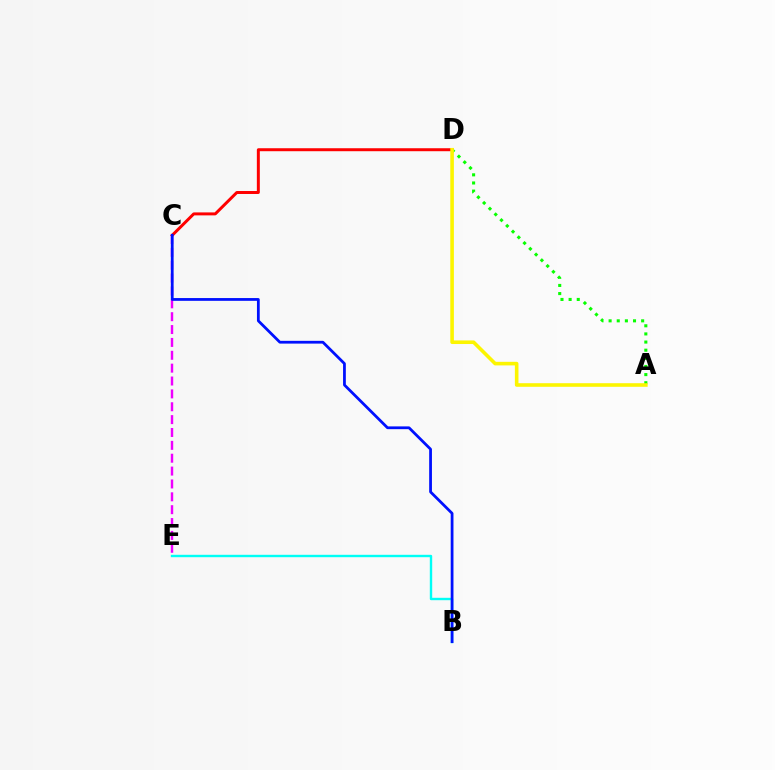{('C', 'E'): [{'color': '#ee00ff', 'line_style': 'dashed', 'thickness': 1.75}], ('B', 'E'): [{'color': '#00fff6', 'line_style': 'solid', 'thickness': 1.73}], ('C', 'D'): [{'color': '#ff0000', 'line_style': 'solid', 'thickness': 2.14}], ('A', 'D'): [{'color': '#08ff00', 'line_style': 'dotted', 'thickness': 2.21}, {'color': '#fcf500', 'line_style': 'solid', 'thickness': 2.59}], ('B', 'C'): [{'color': '#0010ff', 'line_style': 'solid', 'thickness': 1.99}]}